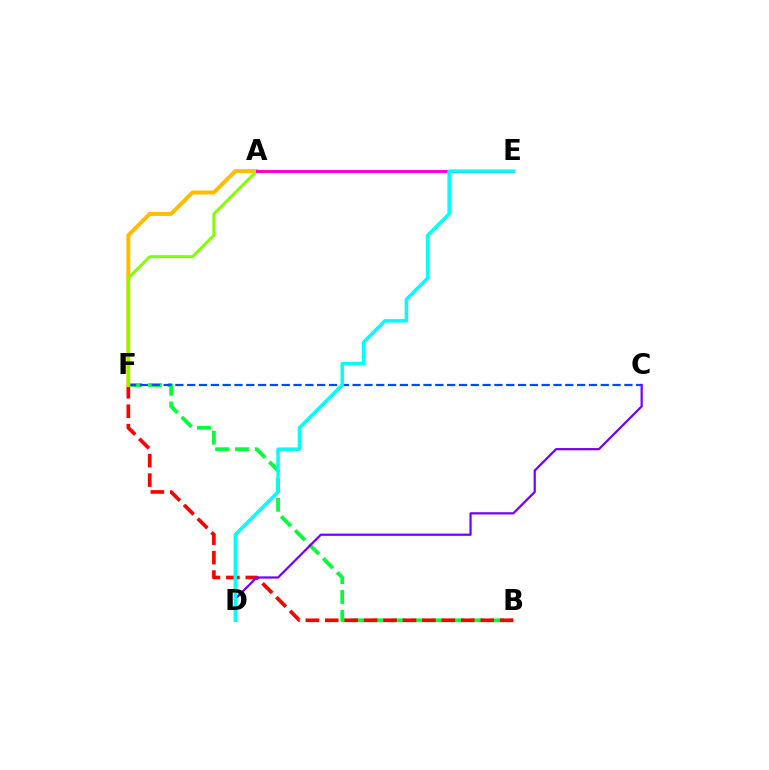{('B', 'F'): [{'color': '#00ff39', 'line_style': 'dashed', 'thickness': 2.69}, {'color': '#ff0000', 'line_style': 'dashed', 'thickness': 2.64}], ('C', 'F'): [{'color': '#004bff', 'line_style': 'dashed', 'thickness': 1.61}], ('A', 'F'): [{'color': '#ffbd00', 'line_style': 'solid', 'thickness': 2.87}, {'color': '#84ff00', 'line_style': 'solid', 'thickness': 2.16}], ('C', 'D'): [{'color': '#7200ff', 'line_style': 'solid', 'thickness': 1.6}], ('A', 'E'): [{'color': '#ff00cf', 'line_style': 'solid', 'thickness': 2.13}], ('D', 'E'): [{'color': '#00fff6', 'line_style': 'solid', 'thickness': 2.51}]}